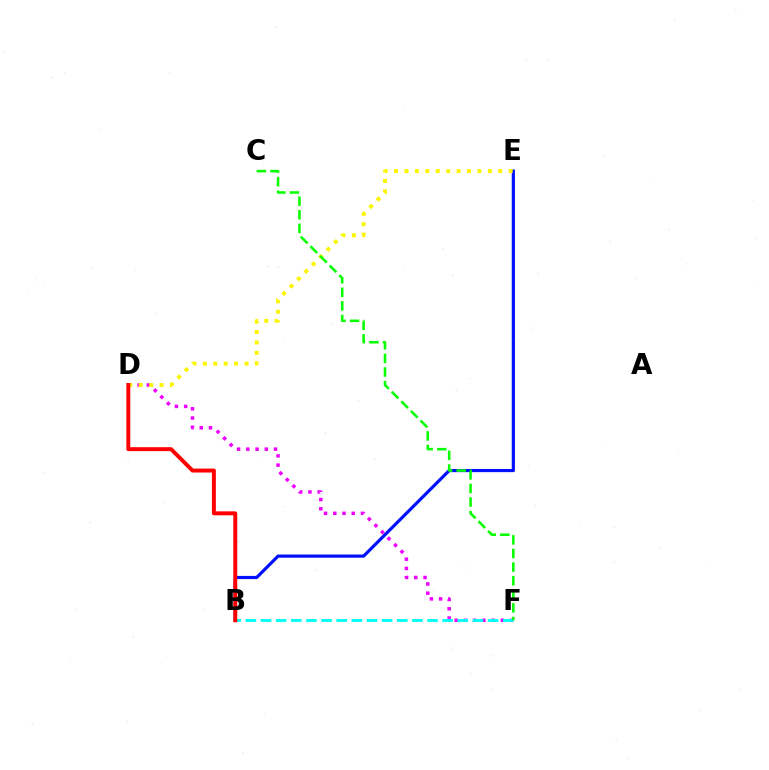{('D', 'F'): [{'color': '#ee00ff', 'line_style': 'dotted', 'thickness': 2.51}], ('B', 'E'): [{'color': '#0010ff', 'line_style': 'solid', 'thickness': 2.29}], ('D', 'E'): [{'color': '#fcf500', 'line_style': 'dotted', 'thickness': 2.83}], ('B', 'F'): [{'color': '#00fff6', 'line_style': 'dashed', 'thickness': 2.06}], ('C', 'F'): [{'color': '#08ff00', 'line_style': 'dashed', 'thickness': 1.85}], ('B', 'D'): [{'color': '#ff0000', 'line_style': 'solid', 'thickness': 2.84}]}